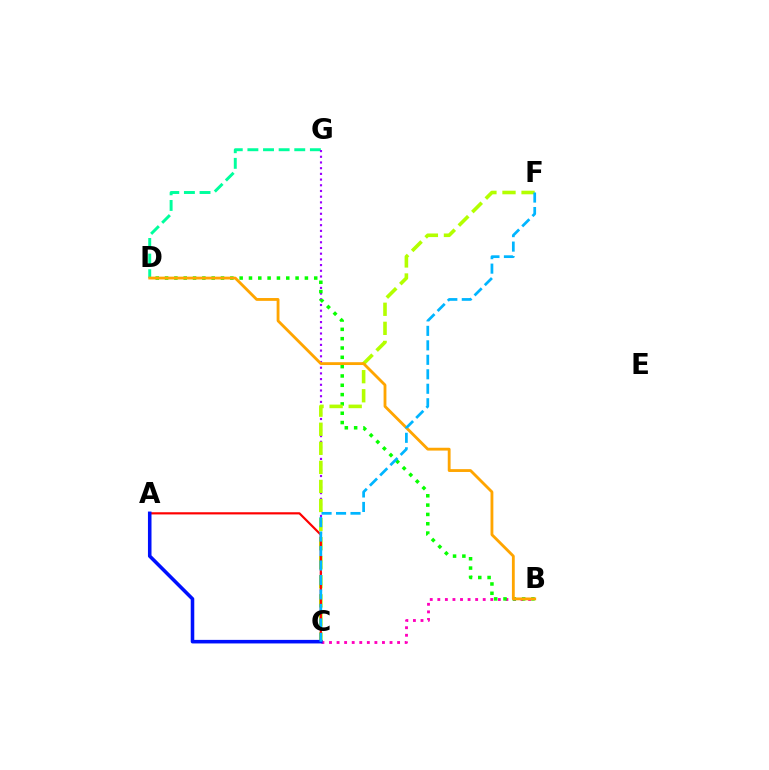{('B', 'C'): [{'color': '#ff00bd', 'line_style': 'dotted', 'thickness': 2.06}], ('D', 'G'): [{'color': '#00ff9d', 'line_style': 'dashed', 'thickness': 2.12}], ('C', 'G'): [{'color': '#9b00ff', 'line_style': 'dotted', 'thickness': 1.55}], ('B', 'D'): [{'color': '#08ff00', 'line_style': 'dotted', 'thickness': 2.53}, {'color': '#ffa500', 'line_style': 'solid', 'thickness': 2.04}], ('C', 'F'): [{'color': '#b3ff00', 'line_style': 'dashed', 'thickness': 2.59}, {'color': '#00b5ff', 'line_style': 'dashed', 'thickness': 1.97}], ('A', 'C'): [{'color': '#ff0000', 'line_style': 'solid', 'thickness': 1.57}, {'color': '#0010ff', 'line_style': 'solid', 'thickness': 2.56}]}